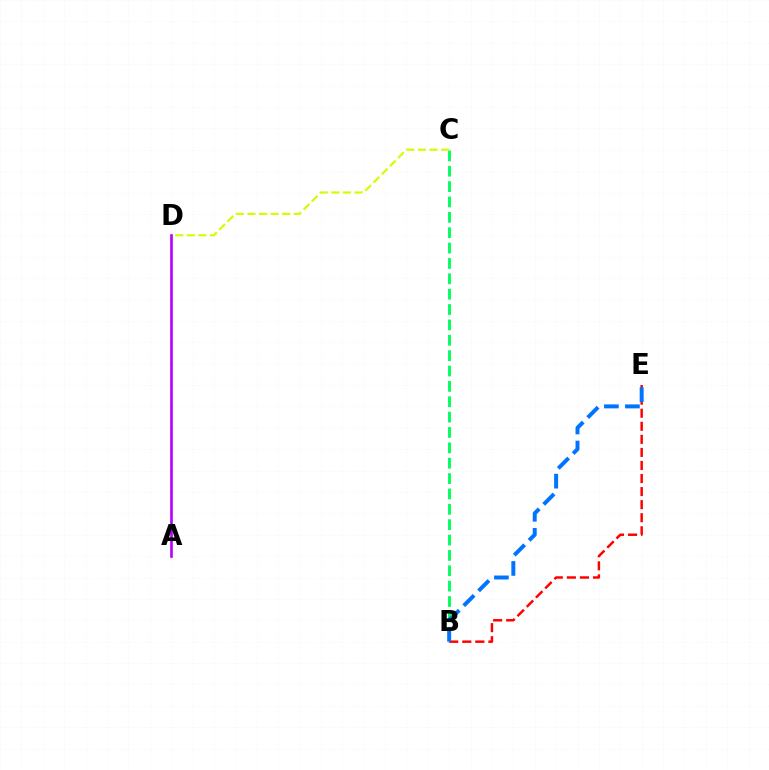{('B', 'C'): [{'color': '#00ff5c', 'line_style': 'dashed', 'thickness': 2.09}], ('B', 'E'): [{'color': '#ff0000', 'line_style': 'dashed', 'thickness': 1.77}, {'color': '#0074ff', 'line_style': 'dashed', 'thickness': 2.85}], ('C', 'D'): [{'color': '#d1ff00', 'line_style': 'dashed', 'thickness': 1.57}], ('A', 'D'): [{'color': '#b900ff', 'line_style': 'solid', 'thickness': 1.91}]}